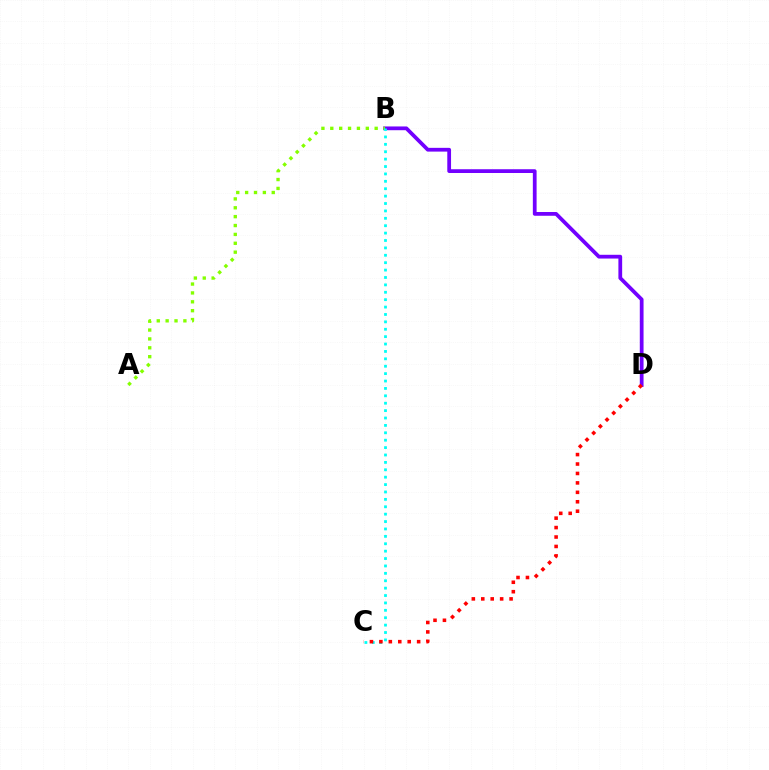{('B', 'D'): [{'color': '#7200ff', 'line_style': 'solid', 'thickness': 2.71}], ('A', 'B'): [{'color': '#84ff00', 'line_style': 'dotted', 'thickness': 2.41}], ('B', 'C'): [{'color': '#00fff6', 'line_style': 'dotted', 'thickness': 2.01}], ('C', 'D'): [{'color': '#ff0000', 'line_style': 'dotted', 'thickness': 2.56}]}